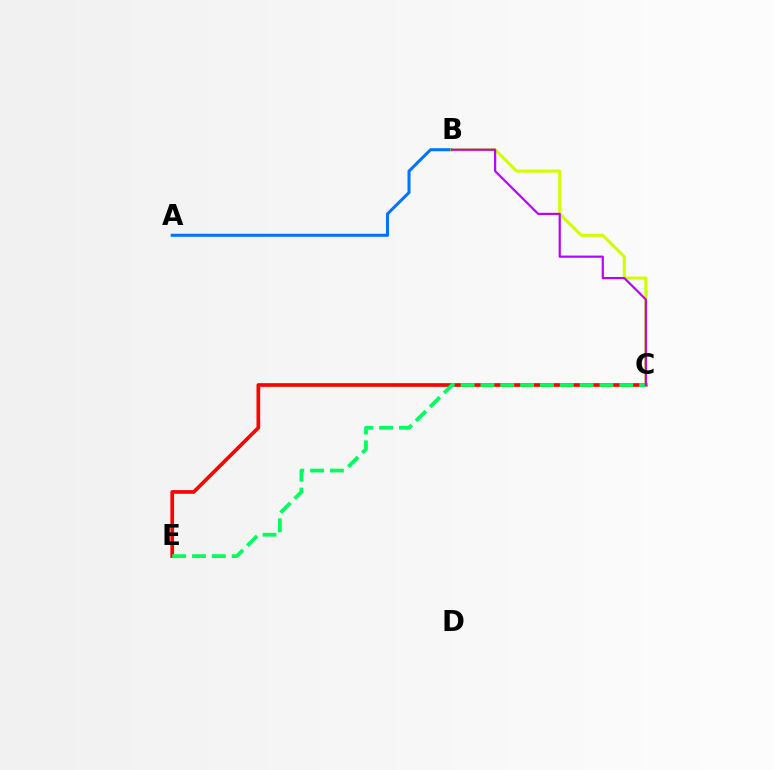{('C', 'E'): [{'color': '#ff0000', 'line_style': 'solid', 'thickness': 2.64}, {'color': '#00ff5c', 'line_style': 'dashed', 'thickness': 2.69}], ('A', 'B'): [{'color': '#0074ff', 'line_style': 'solid', 'thickness': 2.19}], ('B', 'C'): [{'color': '#d1ff00', 'line_style': 'solid', 'thickness': 2.2}, {'color': '#b900ff', 'line_style': 'solid', 'thickness': 1.57}]}